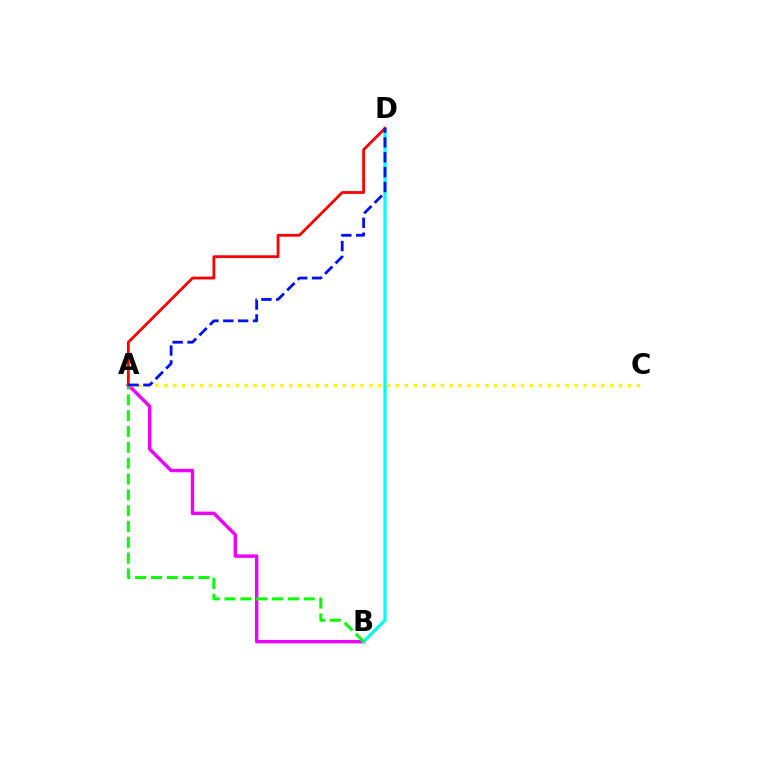{('A', 'B'): [{'color': '#ee00ff', 'line_style': 'solid', 'thickness': 2.46}, {'color': '#08ff00', 'line_style': 'dashed', 'thickness': 2.15}], ('A', 'C'): [{'color': '#fcf500', 'line_style': 'dotted', 'thickness': 2.42}], ('B', 'D'): [{'color': '#00fff6', 'line_style': 'solid', 'thickness': 2.31}], ('A', 'D'): [{'color': '#ff0000', 'line_style': 'solid', 'thickness': 2.02}, {'color': '#0010ff', 'line_style': 'dashed', 'thickness': 2.02}]}